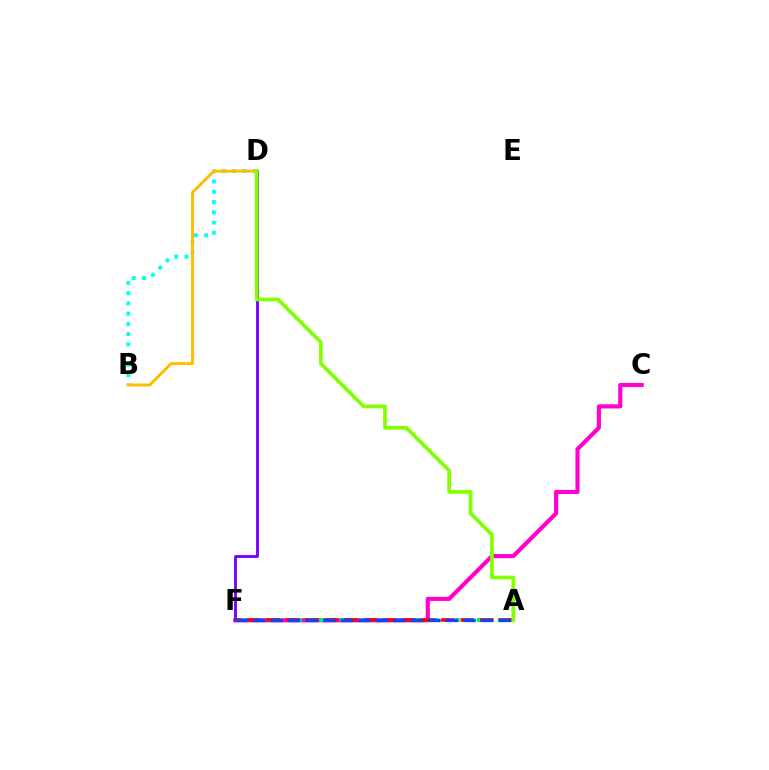{('C', 'F'): [{'color': '#ff00cf', 'line_style': 'solid', 'thickness': 2.97}], ('A', 'F'): [{'color': '#00ff39', 'line_style': 'dotted', 'thickness': 2.86}, {'color': '#ff0000', 'line_style': 'dashed', 'thickness': 2.64}, {'color': '#004bff', 'line_style': 'dashed', 'thickness': 2.38}], ('B', 'D'): [{'color': '#00fff6', 'line_style': 'dotted', 'thickness': 2.79}, {'color': '#ffbd00', 'line_style': 'solid', 'thickness': 2.15}], ('D', 'F'): [{'color': '#7200ff', 'line_style': 'solid', 'thickness': 2.04}], ('A', 'D'): [{'color': '#84ff00', 'line_style': 'solid', 'thickness': 2.7}]}